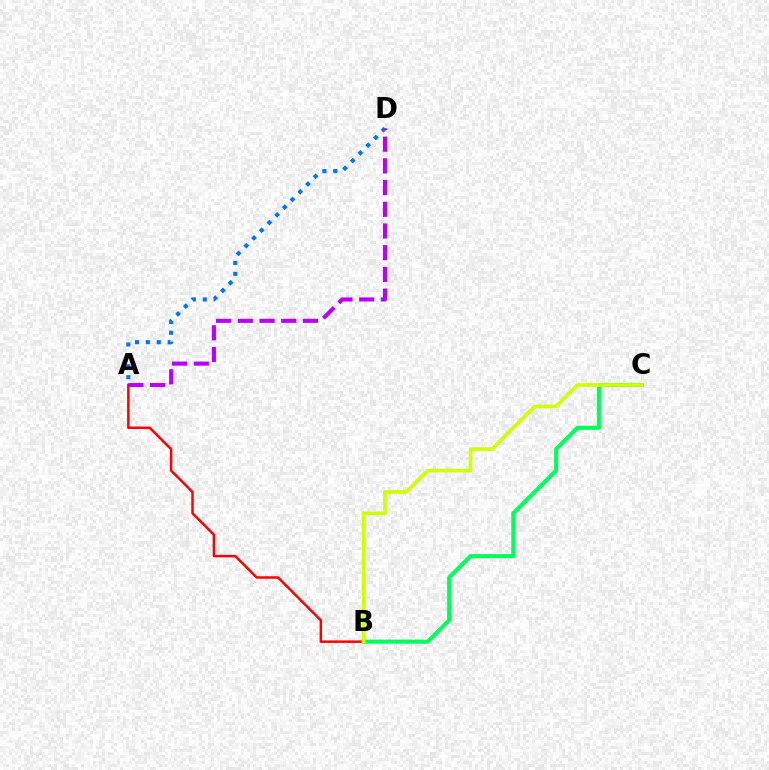{('A', 'B'): [{'color': '#ff0000', 'line_style': 'solid', 'thickness': 1.78}], ('A', 'D'): [{'color': '#0074ff', 'line_style': 'dotted', 'thickness': 2.96}, {'color': '#b900ff', 'line_style': 'dashed', 'thickness': 2.95}], ('B', 'C'): [{'color': '#00ff5c', 'line_style': 'solid', 'thickness': 2.94}, {'color': '#d1ff00', 'line_style': 'solid', 'thickness': 2.65}]}